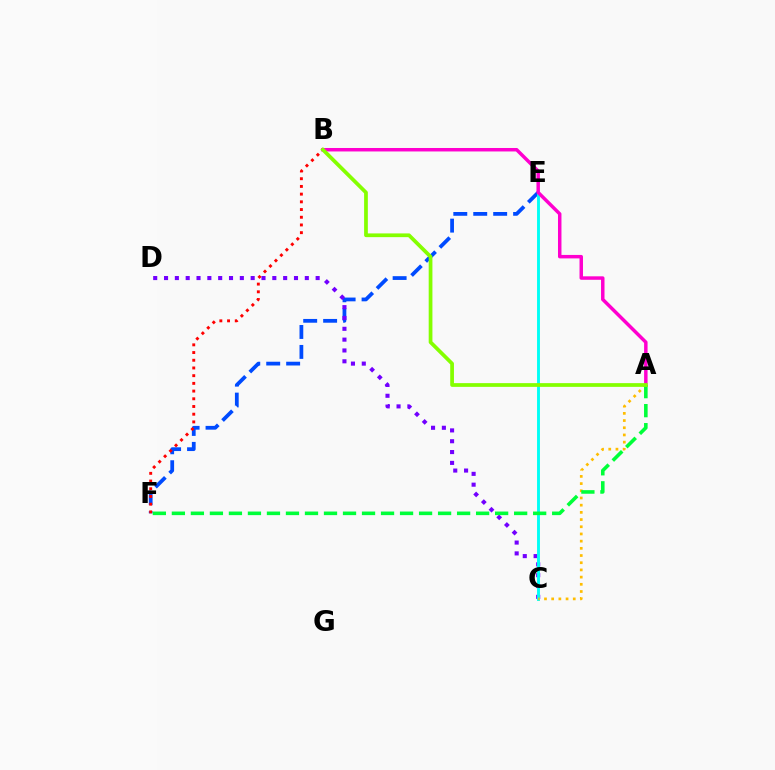{('E', 'F'): [{'color': '#004bff', 'line_style': 'dashed', 'thickness': 2.71}], ('C', 'D'): [{'color': '#7200ff', 'line_style': 'dotted', 'thickness': 2.94}], ('C', 'E'): [{'color': '#00fff6', 'line_style': 'solid', 'thickness': 2.08}], ('B', 'F'): [{'color': '#ff0000', 'line_style': 'dotted', 'thickness': 2.09}], ('A', 'C'): [{'color': '#ffbd00', 'line_style': 'dotted', 'thickness': 1.95}], ('A', 'B'): [{'color': '#ff00cf', 'line_style': 'solid', 'thickness': 2.5}, {'color': '#84ff00', 'line_style': 'solid', 'thickness': 2.68}], ('A', 'F'): [{'color': '#00ff39', 'line_style': 'dashed', 'thickness': 2.58}]}